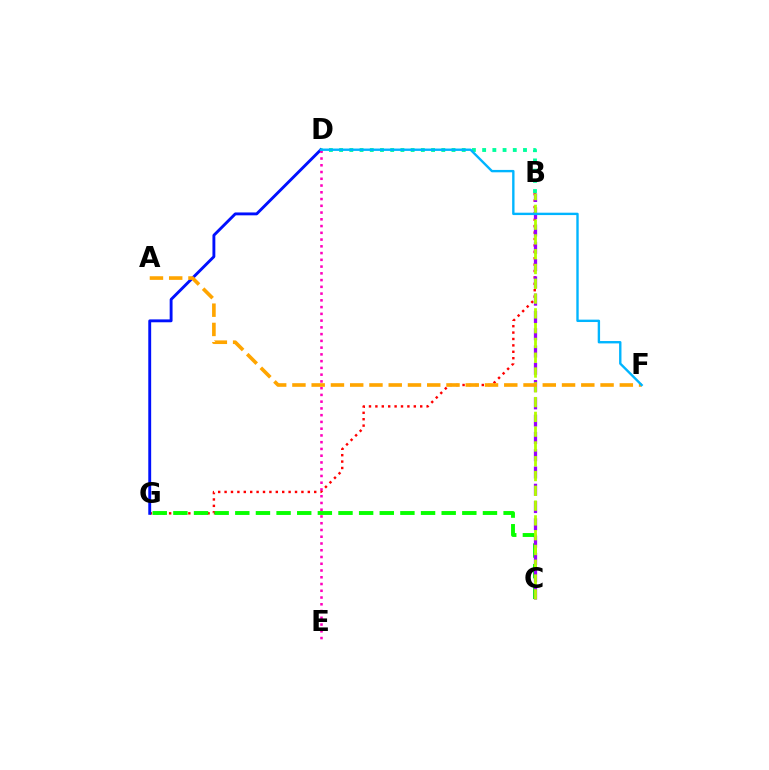{('B', 'G'): [{'color': '#ff0000', 'line_style': 'dotted', 'thickness': 1.74}], ('C', 'G'): [{'color': '#08ff00', 'line_style': 'dashed', 'thickness': 2.8}], ('D', 'G'): [{'color': '#0010ff', 'line_style': 'solid', 'thickness': 2.07}], ('B', 'C'): [{'color': '#9b00ff', 'line_style': 'dashed', 'thickness': 2.35}, {'color': '#b3ff00', 'line_style': 'dashed', 'thickness': 2.01}], ('B', 'D'): [{'color': '#00ff9d', 'line_style': 'dotted', 'thickness': 2.78}], ('D', 'E'): [{'color': '#ff00bd', 'line_style': 'dotted', 'thickness': 1.83}], ('A', 'F'): [{'color': '#ffa500', 'line_style': 'dashed', 'thickness': 2.62}], ('D', 'F'): [{'color': '#00b5ff', 'line_style': 'solid', 'thickness': 1.71}]}